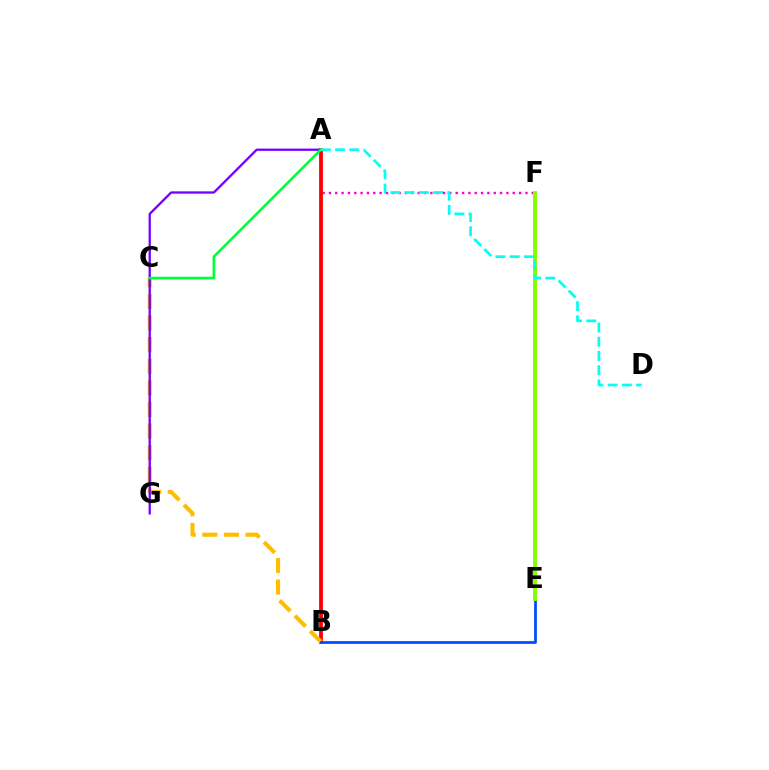{('A', 'F'): [{'color': '#ff00cf', 'line_style': 'dotted', 'thickness': 1.72}], ('A', 'B'): [{'color': '#ff0000', 'line_style': 'solid', 'thickness': 2.72}], ('B', 'C'): [{'color': '#ffbd00', 'line_style': 'dashed', 'thickness': 2.93}], ('A', 'G'): [{'color': '#7200ff', 'line_style': 'solid', 'thickness': 1.65}], ('A', 'C'): [{'color': '#00ff39', 'line_style': 'solid', 'thickness': 1.9}], ('B', 'E'): [{'color': '#004bff', 'line_style': 'solid', 'thickness': 1.97}], ('E', 'F'): [{'color': '#84ff00', 'line_style': 'solid', 'thickness': 2.82}], ('A', 'D'): [{'color': '#00fff6', 'line_style': 'dashed', 'thickness': 1.94}]}